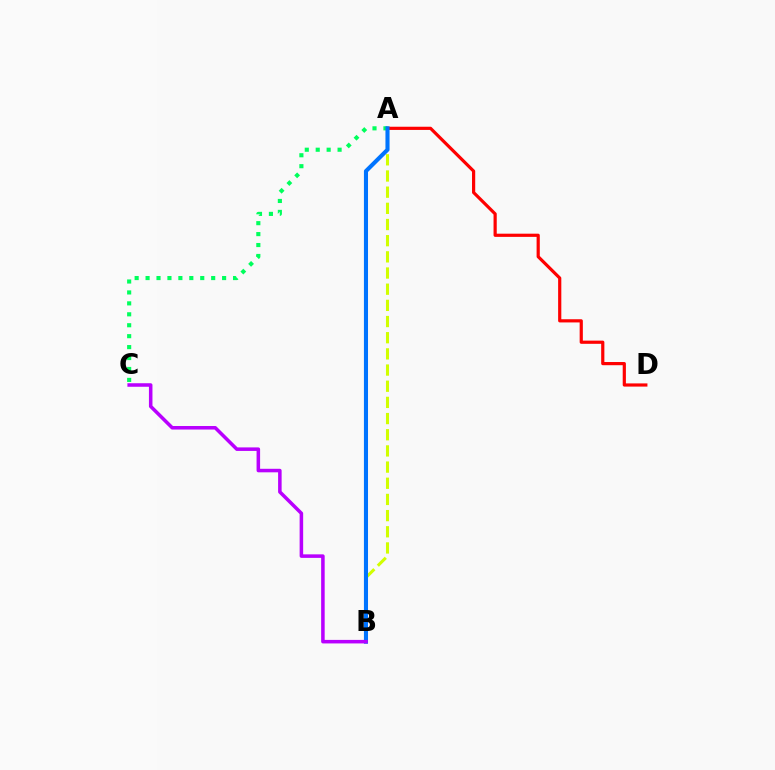{('A', 'D'): [{'color': '#ff0000', 'line_style': 'solid', 'thickness': 2.3}], ('A', 'C'): [{'color': '#00ff5c', 'line_style': 'dotted', 'thickness': 2.97}], ('A', 'B'): [{'color': '#d1ff00', 'line_style': 'dashed', 'thickness': 2.2}, {'color': '#0074ff', 'line_style': 'solid', 'thickness': 2.94}], ('B', 'C'): [{'color': '#b900ff', 'line_style': 'solid', 'thickness': 2.54}]}